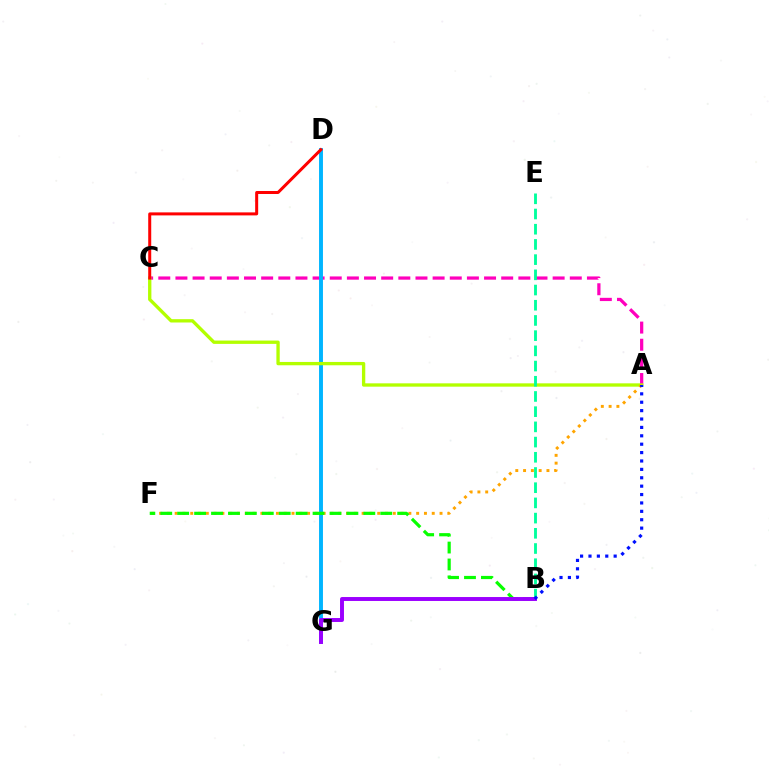{('A', 'C'): [{'color': '#ff00bd', 'line_style': 'dashed', 'thickness': 2.33}, {'color': '#b3ff00', 'line_style': 'solid', 'thickness': 2.39}], ('D', 'G'): [{'color': '#00b5ff', 'line_style': 'solid', 'thickness': 2.82}], ('B', 'E'): [{'color': '#00ff9d', 'line_style': 'dashed', 'thickness': 2.07}], ('A', 'F'): [{'color': '#ffa500', 'line_style': 'dotted', 'thickness': 2.12}], ('B', 'F'): [{'color': '#08ff00', 'line_style': 'dashed', 'thickness': 2.3}], ('C', 'D'): [{'color': '#ff0000', 'line_style': 'solid', 'thickness': 2.17}], ('B', 'G'): [{'color': '#9b00ff', 'line_style': 'solid', 'thickness': 2.84}], ('A', 'B'): [{'color': '#0010ff', 'line_style': 'dotted', 'thickness': 2.28}]}